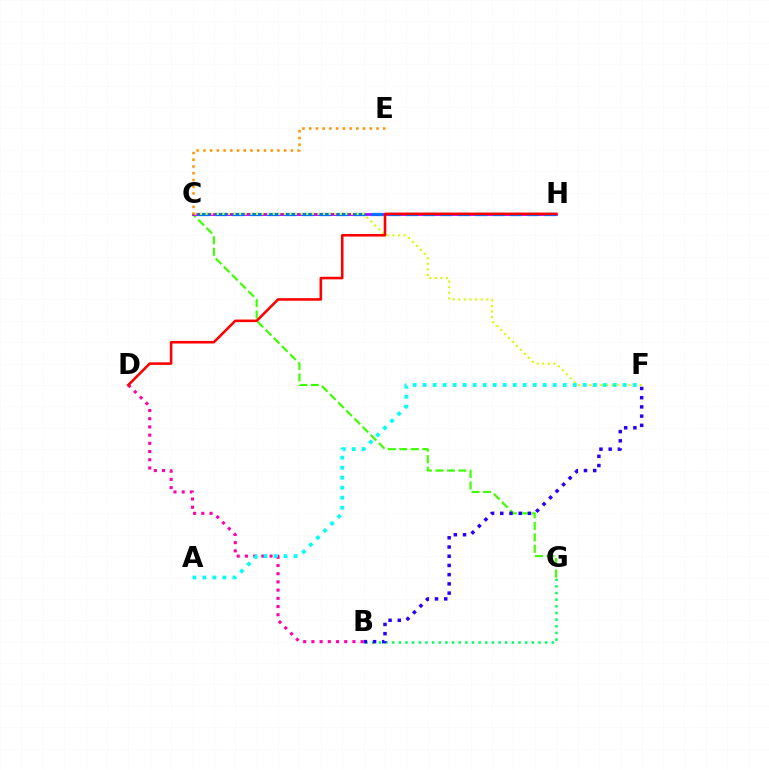{('B', 'G'): [{'color': '#00ff5c', 'line_style': 'dotted', 'thickness': 1.81}], ('C', 'G'): [{'color': '#3dff00', 'line_style': 'dashed', 'thickness': 1.56}], ('C', 'H'): [{'color': '#b900ff', 'line_style': 'solid', 'thickness': 1.99}, {'color': '#0074ff', 'line_style': 'dashed', 'thickness': 2.35}], ('C', 'F'): [{'color': '#d1ff00', 'line_style': 'dotted', 'thickness': 1.52}], ('B', 'F'): [{'color': '#2500ff', 'line_style': 'dotted', 'thickness': 2.5}], ('B', 'D'): [{'color': '#ff00ac', 'line_style': 'dotted', 'thickness': 2.23}], ('C', 'E'): [{'color': '#ff9400', 'line_style': 'dotted', 'thickness': 1.83}], ('A', 'F'): [{'color': '#00fff6', 'line_style': 'dotted', 'thickness': 2.72}], ('D', 'H'): [{'color': '#ff0000', 'line_style': 'solid', 'thickness': 1.85}]}